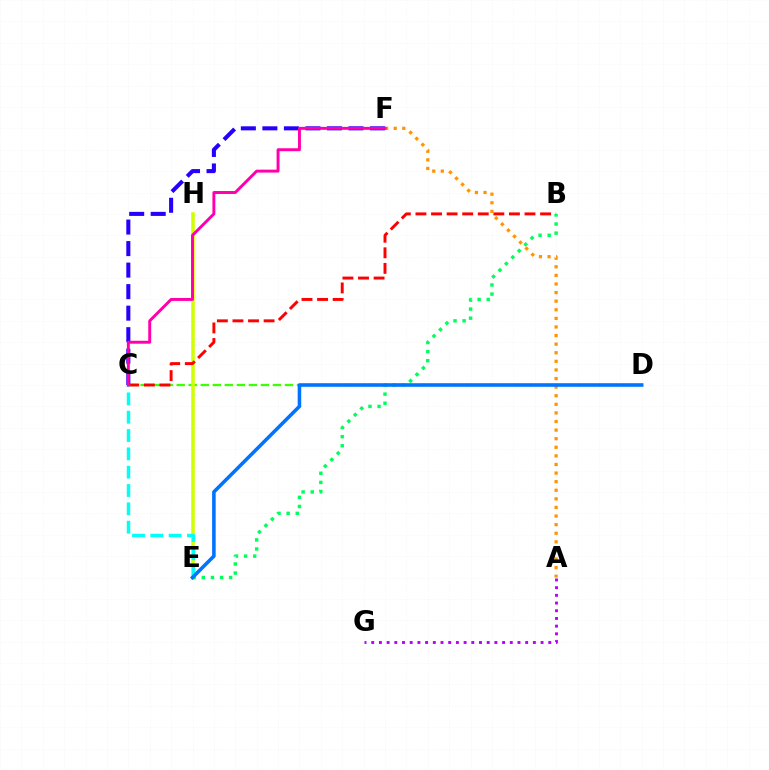{('C', 'F'): [{'color': '#2500ff', 'line_style': 'dashed', 'thickness': 2.92}, {'color': '#ff00ac', 'line_style': 'solid', 'thickness': 2.12}], ('C', 'D'): [{'color': '#3dff00', 'line_style': 'dashed', 'thickness': 1.63}], ('E', 'H'): [{'color': '#d1ff00', 'line_style': 'solid', 'thickness': 2.54}], ('B', 'C'): [{'color': '#ff0000', 'line_style': 'dashed', 'thickness': 2.12}], ('A', 'G'): [{'color': '#b900ff', 'line_style': 'dotted', 'thickness': 2.09}], ('C', 'E'): [{'color': '#00fff6', 'line_style': 'dashed', 'thickness': 2.49}], ('B', 'E'): [{'color': '#00ff5c', 'line_style': 'dotted', 'thickness': 2.47}], ('A', 'F'): [{'color': '#ff9400', 'line_style': 'dotted', 'thickness': 2.34}], ('D', 'E'): [{'color': '#0074ff', 'line_style': 'solid', 'thickness': 2.58}]}